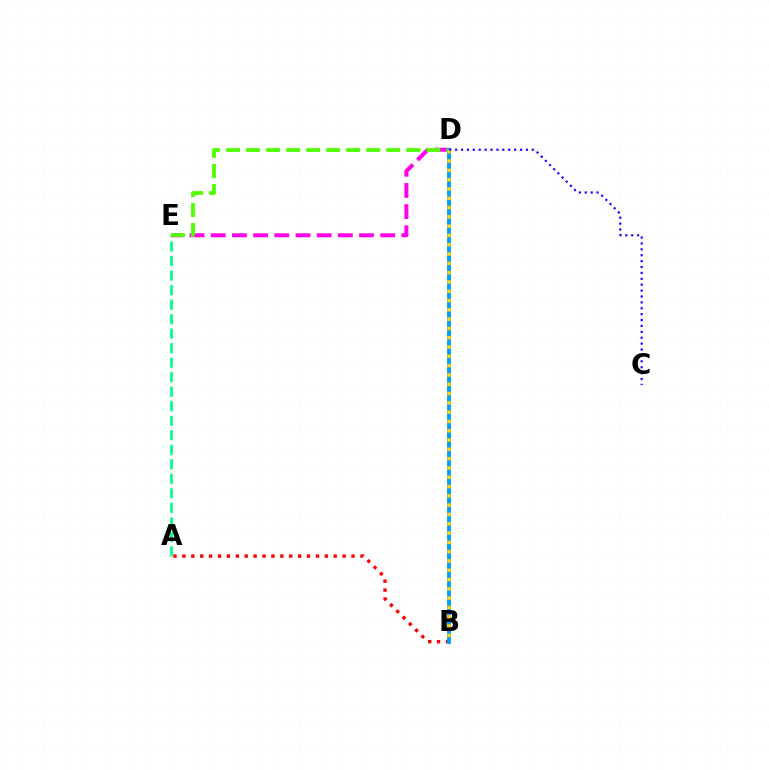{('A', 'E'): [{'color': '#00ff86', 'line_style': 'dashed', 'thickness': 1.97}], ('D', 'E'): [{'color': '#ff00ed', 'line_style': 'dashed', 'thickness': 2.88}, {'color': '#4fff00', 'line_style': 'dashed', 'thickness': 2.72}], ('A', 'B'): [{'color': '#ff0000', 'line_style': 'dotted', 'thickness': 2.42}], ('B', 'D'): [{'color': '#009eff', 'line_style': 'solid', 'thickness': 2.77}, {'color': '#ffd500', 'line_style': 'dotted', 'thickness': 2.53}], ('C', 'D'): [{'color': '#3700ff', 'line_style': 'dotted', 'thickness': 1.6}]}